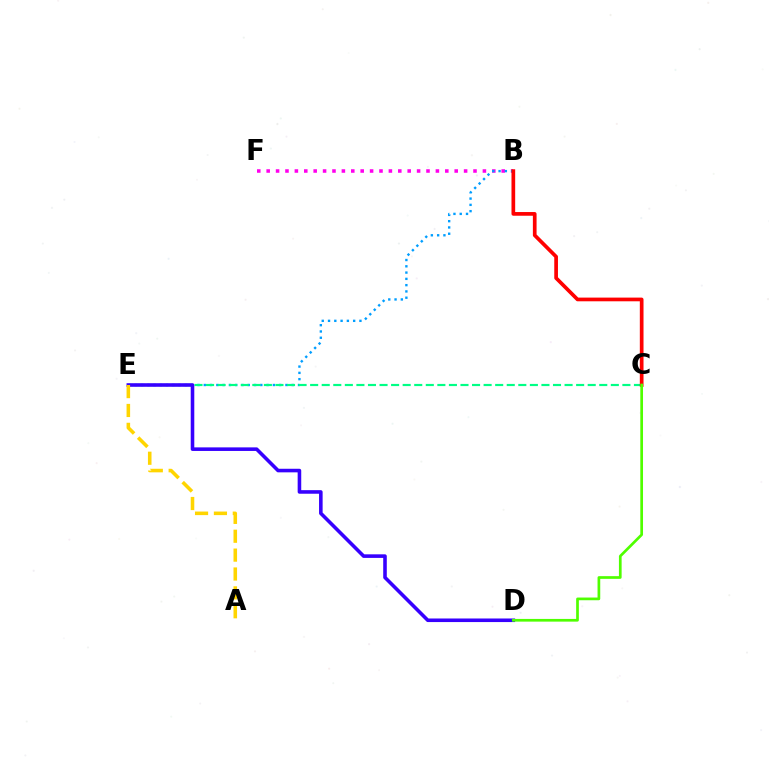{('B', 'F'): [{'color': '#ff00ed', 'line_style': 'dotted', 'thickness': 2.55}], ('B', 'E'): [{'color': '#009eff', 'line_style': 'dotted', 'thickness': 1.71}], ('C', 'E'): [{'color': '#00ff86', 'line_style': 'dashed', 'thickness': 1.57}], ('D', 'E'): [{'color': '#3700ff', 'line_style': 'solid', 'thickness': 2.58}], ('B', 'C'): [{'color': '#ff0000', 'line_style': 'solid', 'thickness': 2.66}], ('A', 'E'): [{'color': '#ffd500', 'line_style': 'dashed', 'thickness': 2.56}], ('C', 'D'): [{'color': '#4fff00', 'line_style': 'solid', 'thickness': 1.94}]}